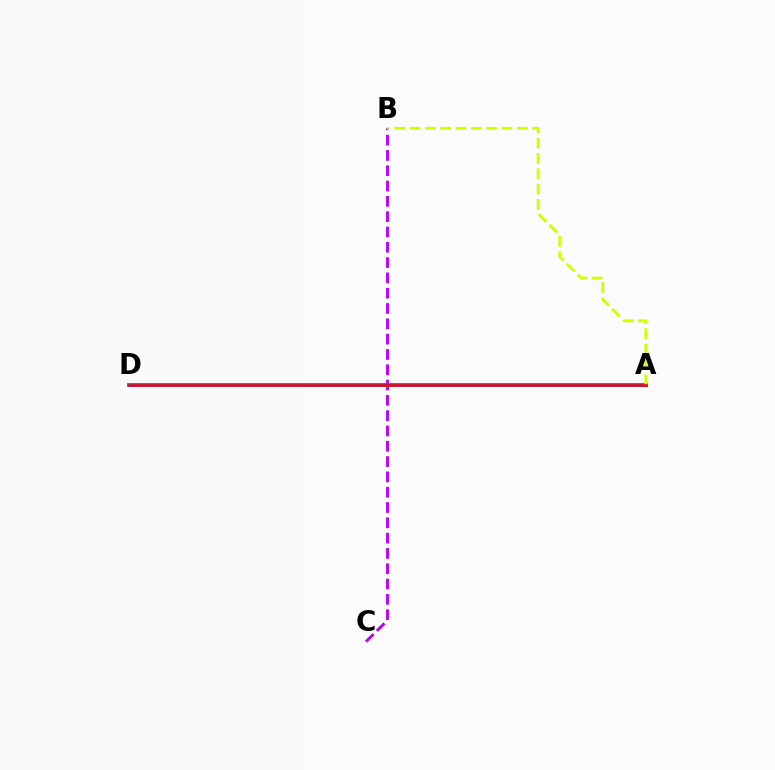{('A', 'D'): [{'color': '#00ff5c', 'line_style': 'dotted', 'thickness': 2.09}, {'color': '#0074ff', 'line_style': 'solid', 'thickness': 2.73}, {'color': '#ff0000', 'line_style': 'solid', 'thickness': 1.84}], ('B', 'C'): [{'color': '#b900ff', 'line_style': 'dashed', 'thickness': 2.08}], ('A', 'B'): [{'color': '#d1ff00', 'line_style': 'dashed', 'thickness': 2.08}]}